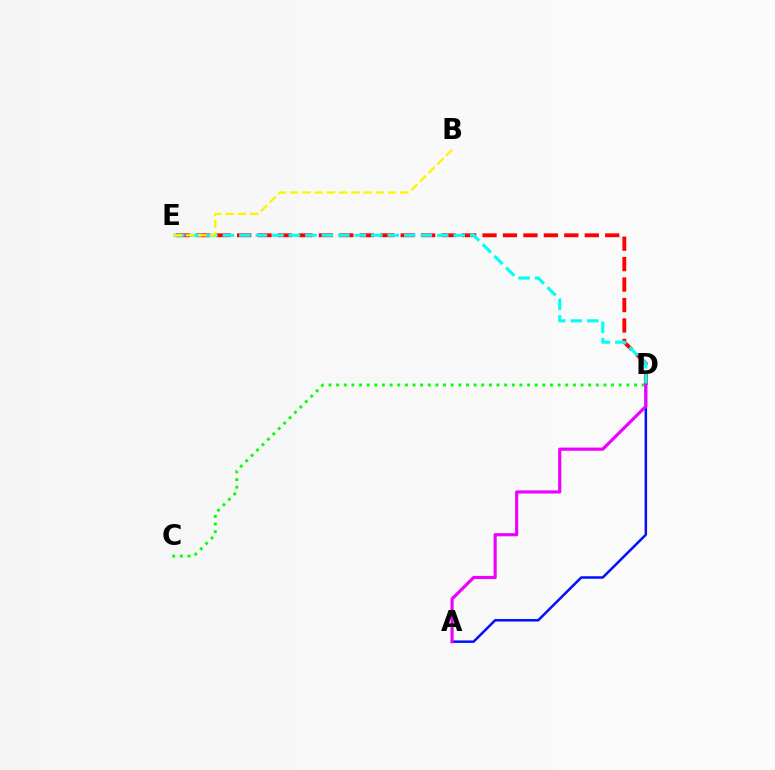{('D', 'E'): [{'color': '#ff0000', 'line_style': 'dashed', 'thickness': 2.78}, {'color': '#00fff6', 'line_style': 'dashed', 'thickness': 2.24}], ('A', 'D'): [{'color': '#0010ff', 'line_style': 'solid', 'thickness': 1.8}, {'color': '#ee00ff', 'line_style': 'solid', 'thickness': 2.27}], ('B', 'E'): [{'color': '#fcf500', 'line_style': 'dashed', 'thickness': 1.66}], ('C', 'D'): [{'color': '#08ff00', 'line_style': 'dotted', 'thickness': 2.07}]}